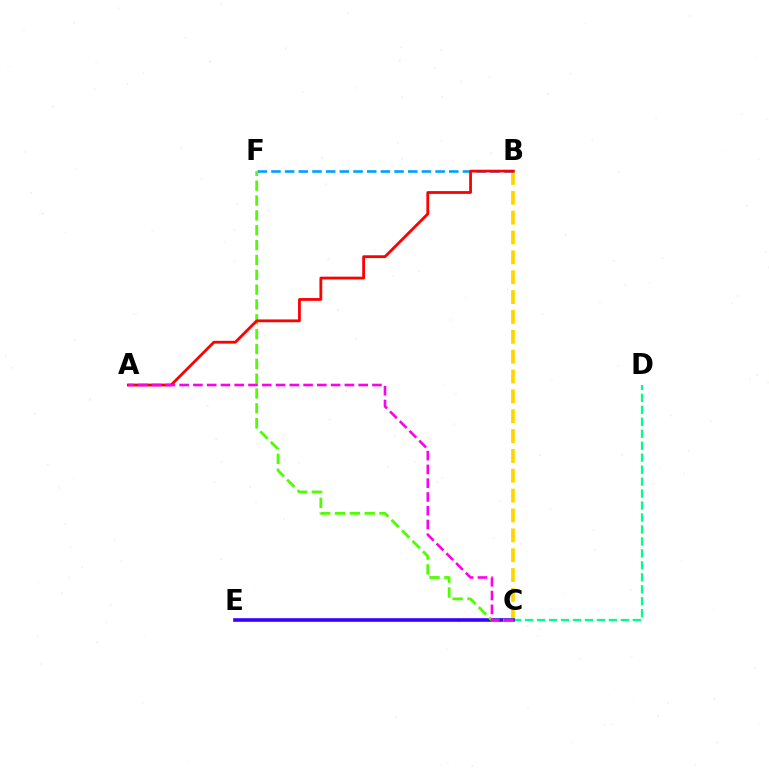{('B', 'C'): [{'color': '#ffd500', 'line_style': 'dashed', 'thickness': 2.7}], ('B', 'F'): [{'color': '#009eff', 'line_style': 'dashed', 'thickness': 1.86}], ('C', 'D'): [{'color': '#00ff86', 'line_style': 'dashed', 'thickness': 1.63}], ('C', 'E'): [{'color': '#3700ff', 'line_style': 'solid', 'thickness': 2.6}], ('C', 'F'): [{'color': '#4fff00', 'line_style': 'dashed', 'thickness': 2.02}], ('A', 'B'): [{'color': '#ff0000', 'line_style': 'solid', 'thickness': 2.01}], ('A', 'C'): [{'color': '#ff00ed', 'line_style': 'dashed', 'thickness': 1.87}]}